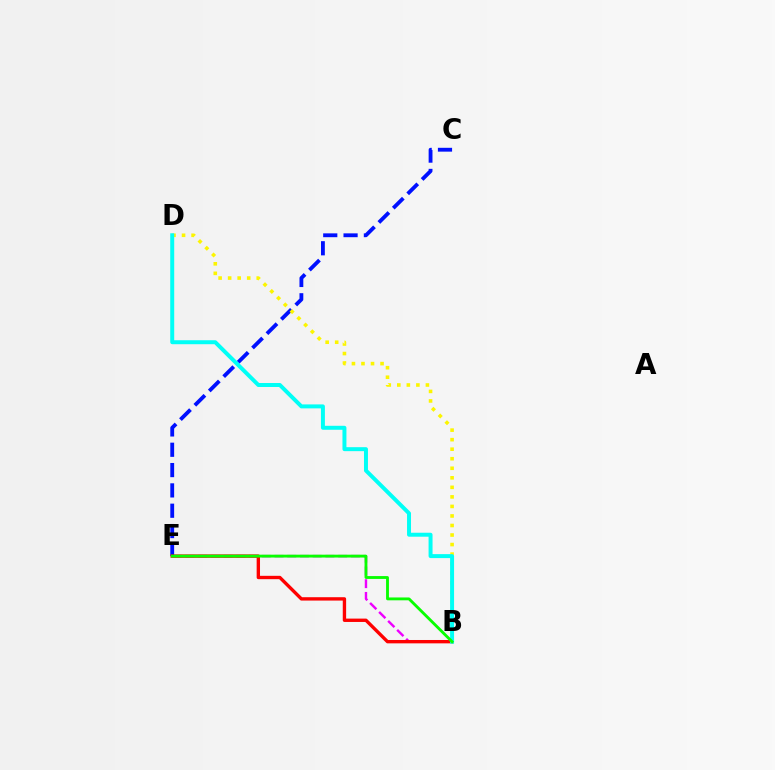{('C', 'E'): [{'color': '#0010ff', 'line_style': 'dashed', 'thickness': 2.76}], ('B', 'D'): [{'color': '#fcf500', 'line_style': 'dotted', 'thickness': 2.59}, {'color': '#00fff6', 'line_style': 'solid', 'thickness': 2.86}], ('B', 'E'): [{'color': '#ee00ff', 'line_style': 'dashed', 'thickness': 1.73}, {'color': '#ff0000', 'line_style': 'solid', 'thickness': 2.42}, {'color': '#08ff00', 'line_style': 'solid', 'thickness': 2.05}]}